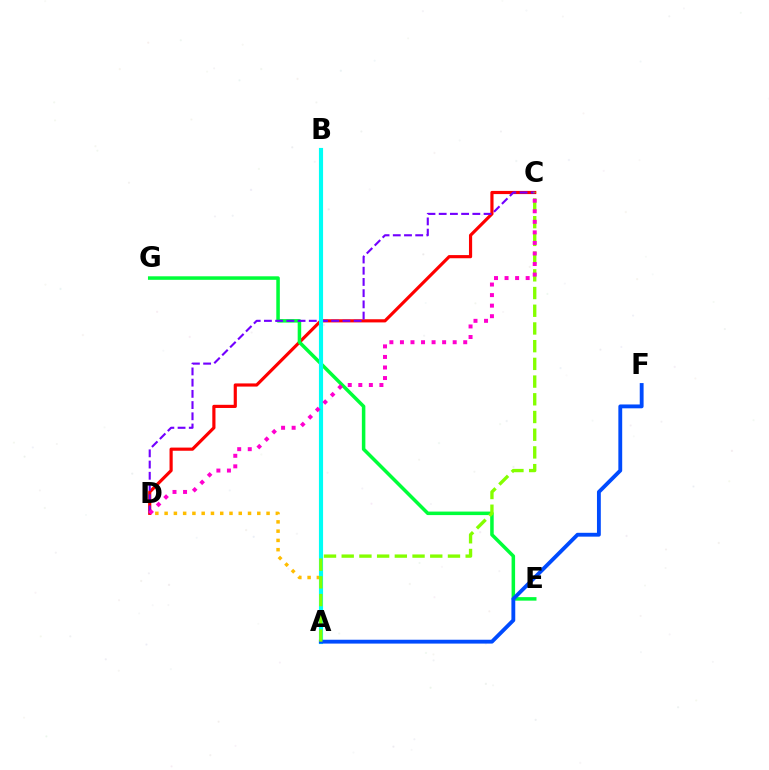{('C', 'D'): [{'color': '#ff0000', 'line_style': 'solid', 'thickness': 2.28}, {'color': '#7200ff', 'line_style': 'dashed', 'thickness': 1.52}, {'color': '#ff00cf', 'line_style': 'dotted', 'thickness': 2.87}], ('E', 'G'): [{'color': '#00ff39', 'line_style': 'solid', 'thickness': 2.53}], ('A', 'D'): [{'color': '#ffbd00', 'line_style': 'dotted', 'thickness': 2.52}], ('A', 'B'): [{'color': '#00fff6', 'line_style': 'solid', 'thickness': 2.98}], ('A', 'F'): [{'color': '#004bff', 'line_style': 'solid', 'thickness': 2.77}], ('A', 'C'): [{'color': '#84ff00', 'line_style': 'dashed', 'thickness': 2.41}]}